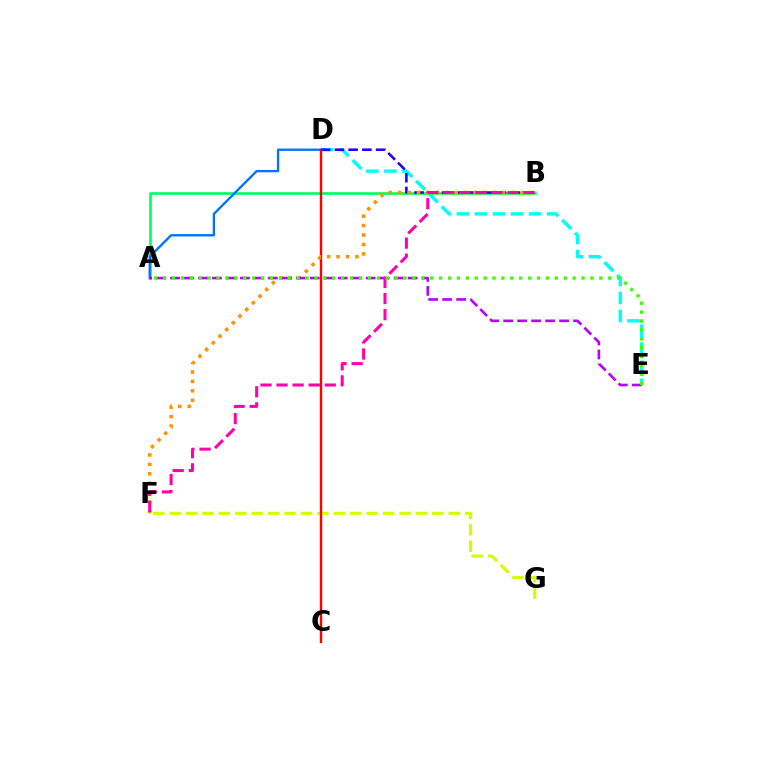{('D', 'E'): [{'color': '#00fff6', 'line_style': 'dashed', 'thickness': 2.45}], ('A', 'B'): [{'color': '#00ff5c', 'line_style': 'solid', 'thickness': 1.9}], ('F', 'G'): [{'color': '#d1ff00', 'line_style': 'dashed', 'thickness': 2.23}], ('B', 'D'): [{'color': '#2500ff', 'line_style': 'dashed', 'thickness': 1.87}], ('A', 'D'): [{'color': '#0074ff', 'line_style': 'solid', 'thickness': 1.69}], ('C', 'D'): [{'color': '#ff0000', 'line_style': 'solid', 'thickness': 1.71}], ('B', 'F'): [{'color': '#ff9400', 'line_style': 'dotted', 'thickness': 2.56}, {'color': '#ff00ac', 'line_style': 'dashed', 'thickness': 2.18}], ('A', 'E'): [{'color': '#b900ff', 'line_style': 'dashed', 'thickness': 1.9}, {'color': '#3dff00', 'line_style': 'dotted', 'thickness': 2.42}]}